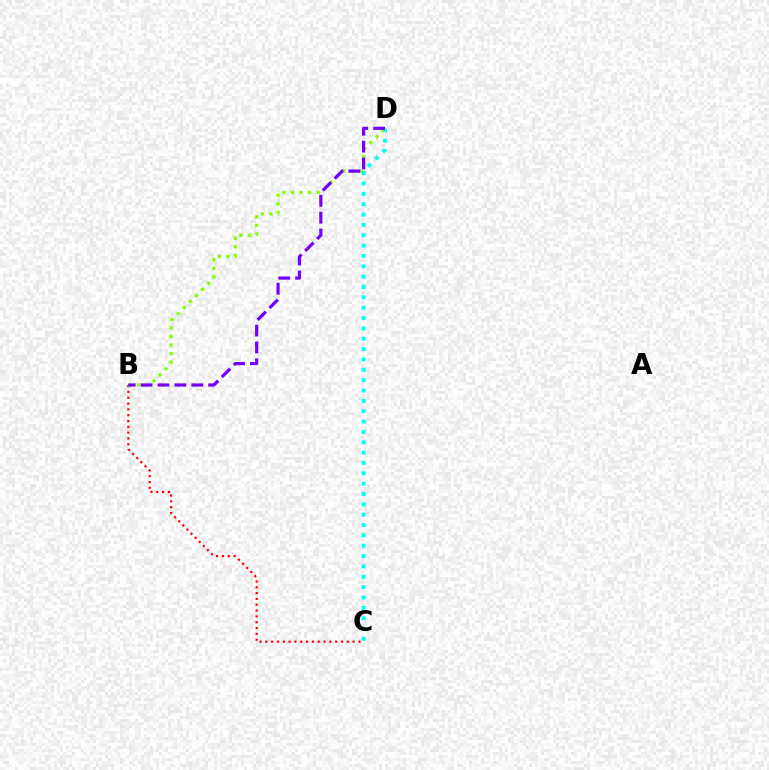{('C', 'D'): [{'color': '#00fff6', 'line_style': 'dotted', 'thickness': 2.81}], ('B', 'C'): [{'color': '#ff0000', 'line_style': 'dotted', 'thickness': 1.58}], ('B', 'D'): [{'color': '#84ff00', 'line_style': 'dotted', 'thickness': 2.33}, {'color': '#7200ff', 'line_style': 'dashed', 'thickness': 2.29}]}